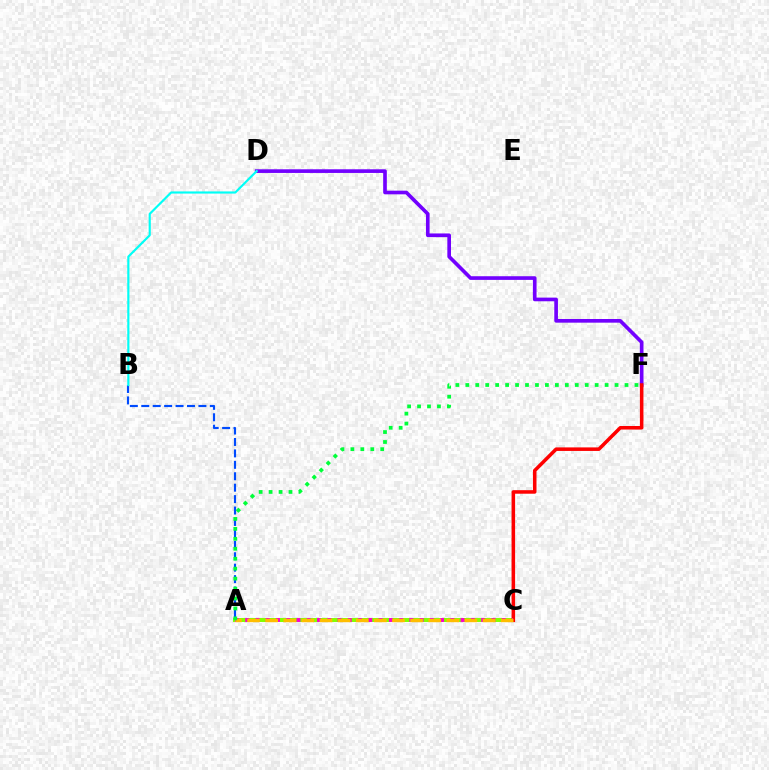{('A', 'B'): [{'color': '#004bff', 'line_style': 'dashed', 'thickness': 1.55}], ('A', 'C'): [{'color': '#84ff00', 'line_style': 'solid', 'thickness': 2.86}, {'color': '#ff00cf', 'line_style': 'dotted', 'thickness': 2.79}, {'color': '#ffbd00', 'line_style': 'dashed', 'thickness': 2.46}], ('D', 'F'): [{'color': '#7200ff', 'line_style': 'solid', 'thickness': 2.64}], ('B', 'D'): [{'color': '#00fff6', 'line_style': 'solid', 'thickness': 1.55}], ('C', 'F'): [{'color': '#ff0000', 'line_style': 'solid', 'thickness': 2.55}], ('A', 'F'): [{'color': '#00ff39', 'line_style': 'dotted', 'thickness': 2.7}]}